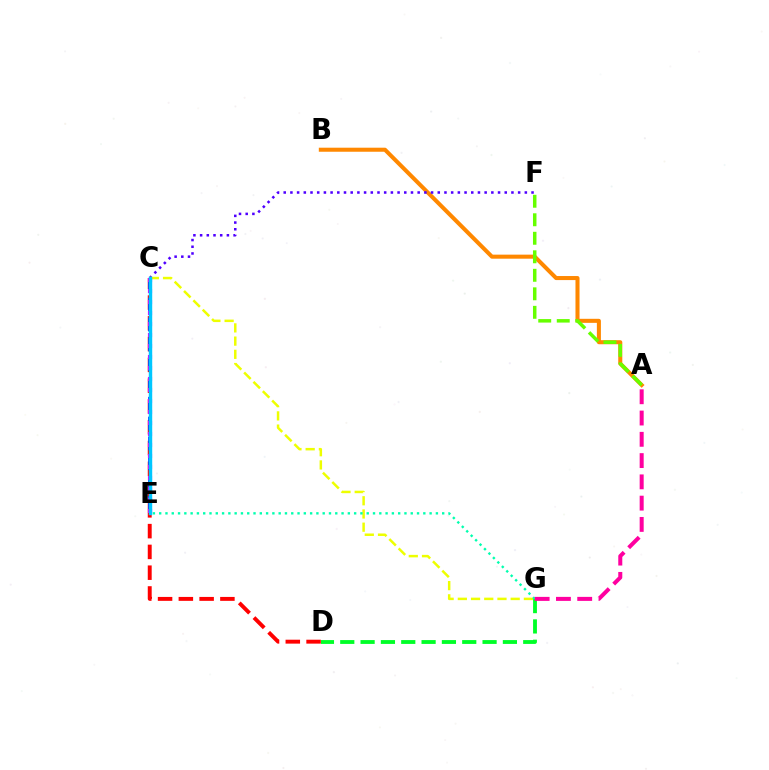{('A', 'B'): [{'color': '#ff8800', 'line_style': 'solid', 'thickness': 2.91}], ('C', 'F'): [{'color': '#4f00ff', 'line_style': 'dotted', 'thickness': 1.82}], ('D', 'G'): [{'color': '#00ff27', 'line_style': 'dashed', 'thickness': 2.76}], ('C', 'D'): [{'color': '#ff0000', 'line_style': 'dashed', 'thickness': 2.82}], ('C', 'G'): [{'color': '#eeff00', 'line_style': 'dashed', 'thickness': 1.8}], ('E', 'G'): [{'color': '#00ffaf', 'line_style': 'dotted', 'thickness': 1.71}], ('A', 'F'): [{'color': '#66ff00', 'line_style': 'dashed', 'thickness': 2.51}], ('C', 'E'): [{'color': '#003fff', 'line_style': 'dashed', 'thickness': 2.69}, {'color': '#d600ff', 'line_style': 'dotted', 'thickness': 2.99}, {'color': '#00c7ff', 'line_style': 'solid', 'thickness': 2.46}], ('A', 'G'): [{'color': '#ff00a0', 'line_style': 'dashed', 'thickness': 2.89}]}